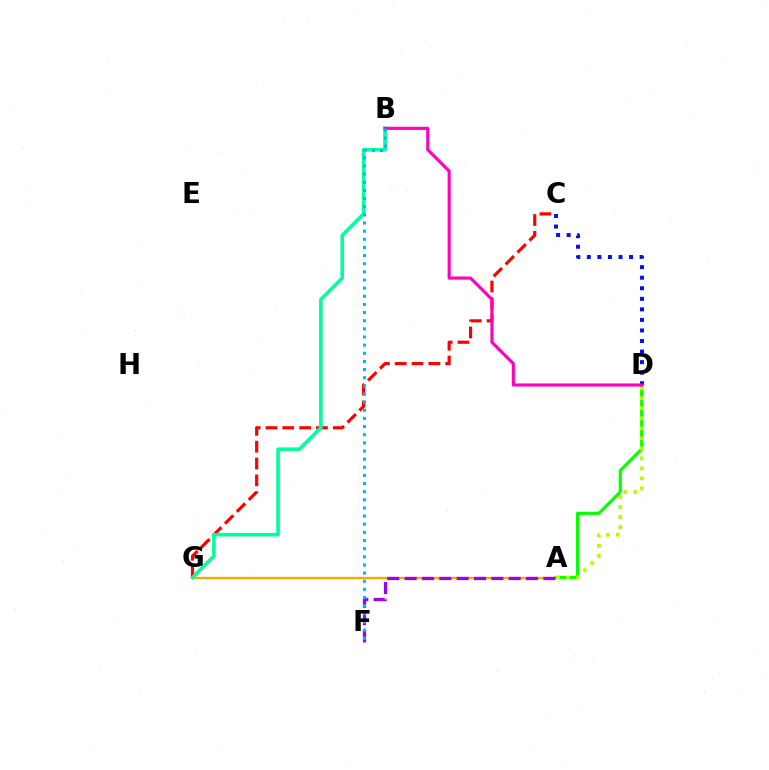{('A', 'D'): [{'color': '#08ff00', 'line_style': 'solid', 'thickness': 2.26}, {'color': '#b3ff00', 'line_style': 'dotted', 'thickness': 2.72}], ('A', 'G'): [{'color': '#ffa500', 'line_style': 'solid', 'thickness': 1.67}], ('C', 'G'): [{'color': '#ff0000', 'line_style': 'dashed', 'thickness': 2.29}], ('B', 'G'): [{'color': '#00ff9d', 'line_style': 'solid', 'thickness': 2.6}], ('A', 'F'): [{'color': '#9b00ff', 'line_style': 'dashed', 'thickness': 2.36}], ('C', 'D'): [{'color': '#0010ff', 'line_style': 'dotted', 'thickness': 2.87}], ('B', 'D'): [{'color': '#ff00bd', 'line_style': 'solid', 'thickness': 2.24}], ('B', 'F'): [{'color': '#00b5ff', 'line_style': 'dotted', 'thickness': 2.21}]}